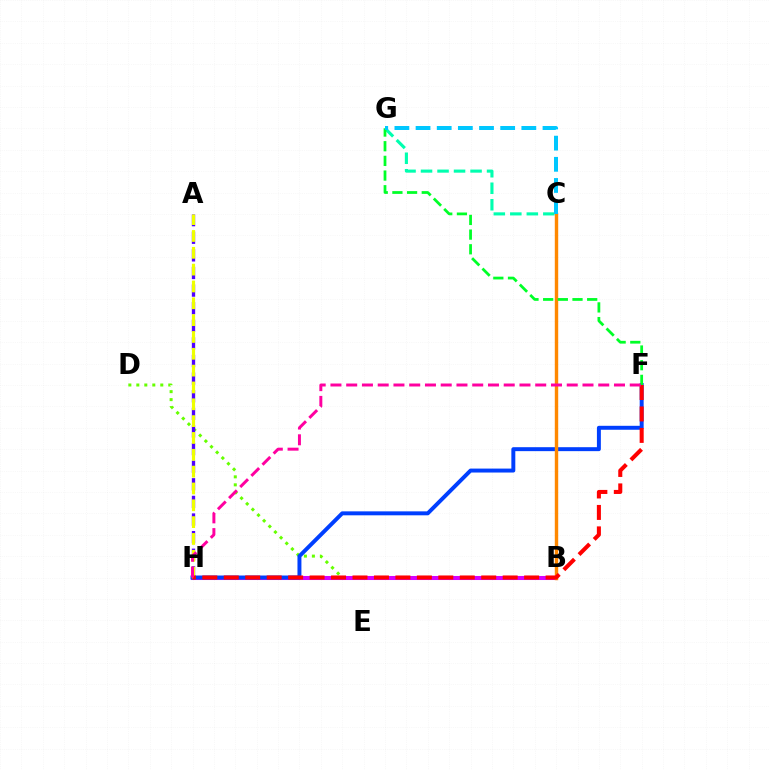{('B', 'D'): [{'color': '#66ff00', 'line_style': 'dotted', 'thickness': 2.17}], ('B', 'H'): [{'color': '#d600ff', 'line_style': 'solid', 'thickness': 2.92}], ('A', 'H'): [{'color': '#4f00ff', 'line_style': 'dashed', 'thickness': 2.39}, {'color': '#eeff00', 'line_style': 'dashed', 'thickness': 2.29}], ('C', 'G'): [{'color': '#00ffaf', 'line_style': 'dashed', 'thickness': 2.24}, {'color': '#00c7ff', 'line_style': 'dashed', 'thickness': 2.87}], ('F', 'H'): [{'color': '#003fff', 'line_style': 'solid', 'thickness': 2.84}, {'color': '#ff0000', 'line_style': 'dashed', 'thickness': 2.91}, {'color': '#ff00a0', 'line_style': 'dashed', 'thickness': 2.14}], ('B', 'C'): [{'color': '#ff8800', 'line_style': 'solid', 'thickness': 2.45}], ('F', 'G'): [{'color': '#00ff27', 'line_style': 'dashed', 'thickness': 1.99}]}